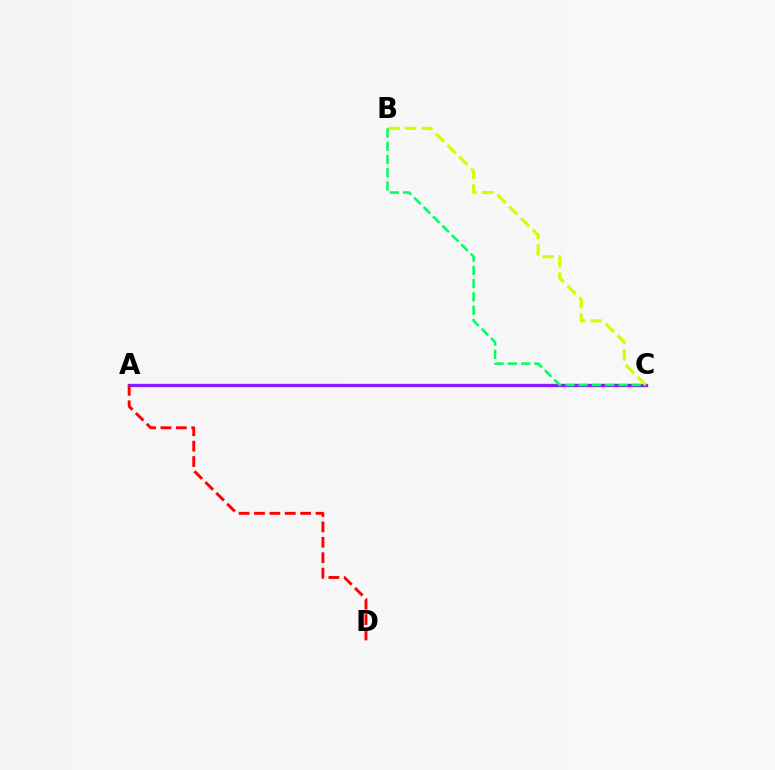{('A', 'C'): [{'color': '#0074ff', 'line_style': 'solid', 'thickness': 2.4}, {'color': '#b900ff', 'line_style': 'solid', 'thickness': 1.81}], ('B', 'C'): [{'color': '#d1ff00', 'line_style': 'dashed', 'thickness': 2.25}, {'color': '#00ff5c', 'line_style': 'dashed', 'thickness': 1.8}], ('A', 'D'): [{'color': '#ff0000', 'line_style': 'dashed', 'thickness': 2.09}]}